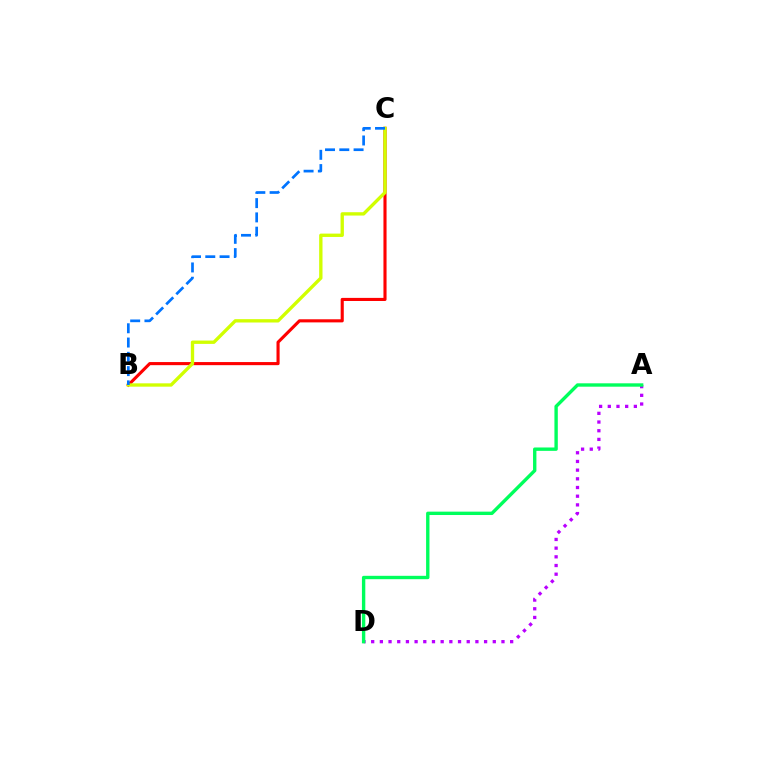{('A', 'D'): [{'color': '#b900ff', 'line_style': 'dotted', 'thickness': 2.36}, {'color': '#00ff5c', 'line_style': 'solid', 'thickness': 2.43}], ('B', 'C'): [{'color': '#ff0000', 'line_style': 'solid', 'thickness': 2.24}, {'color': '#d1ff00', 'line_style': 'solid', 'thickness': 2.41}, {'color': '#0074ff', 'line_style': 'dashed', 'thickness': 1.94}]}